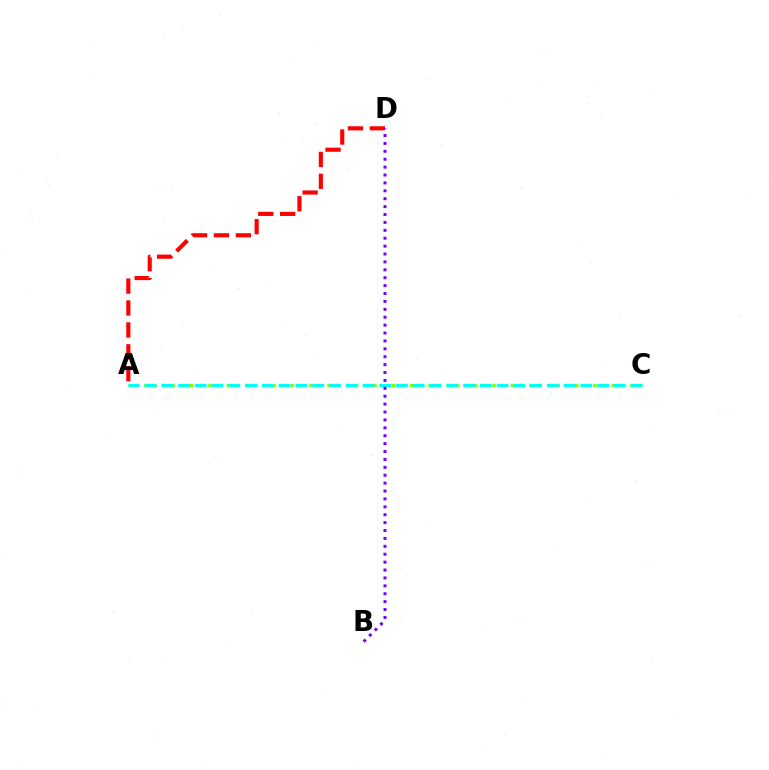{('A', 'D'): [{'color': '#ff0000', 'line_style': 'dashed', 'thickness': 2.98}], ('A', 'C'): [{'color': '#84ff00', 'line_style': 'dotted', 'thickness': 2.49}, {'color': '#00fff6', 'line_style': 'dashed', 'thickness': 2.28}], ('B', 'D'): [{'color': '#7200ff', 'line_style': 'dotted', 'thickness': 2.15}]}